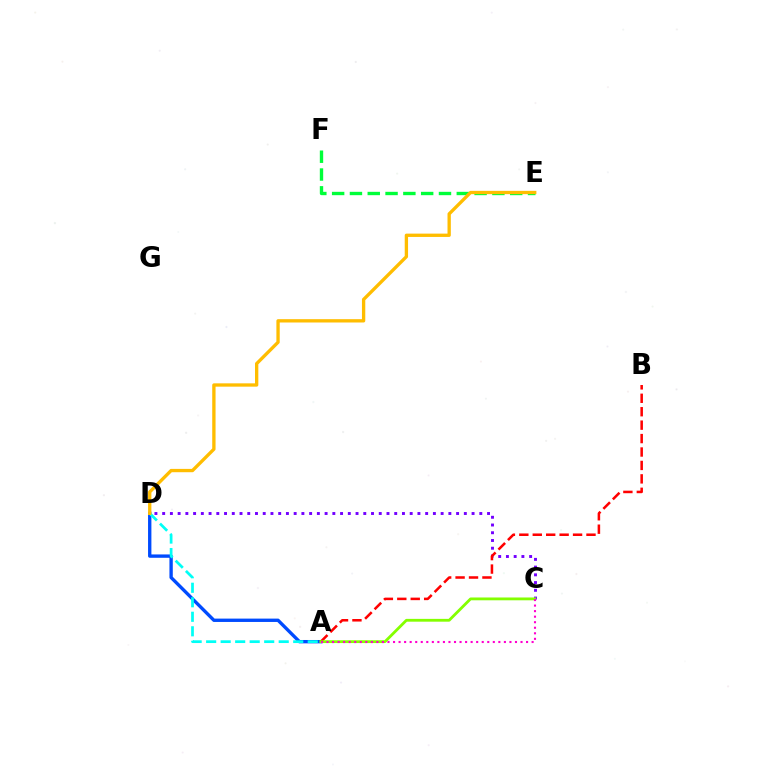{('C', 'D'): [{'color': '#7200ff', 'line_style': 'dotted', 'thickness': 2.1}], ('A', 'D'): [{'color': '#004bff', 'line_style': 'solid', 'thickness': 2.41}, {'color': '#00fff6', 'line_style': 'dashed', 'thickness': 1.97}], ('A', 'B'): [{'color': '#ff0000', 'line_style': 'dashed', 'thickness': 1.82}], ('E', 'F'): [{'color': '#00ff39', 'line_style': 'dashed', 'thickness': 2.42}], ('D', 'E'): [{'color': '#ffbd00', 'line_style': 'solid', 'thickness': 2.39}], ('A', 'C'): [{'color': '#84ff00', 'line_style': 'solid', 'thickness': 2.02}, {'color': '#ff00cf', 'line_style': 'dotted', 'thickness': 1.51}]}